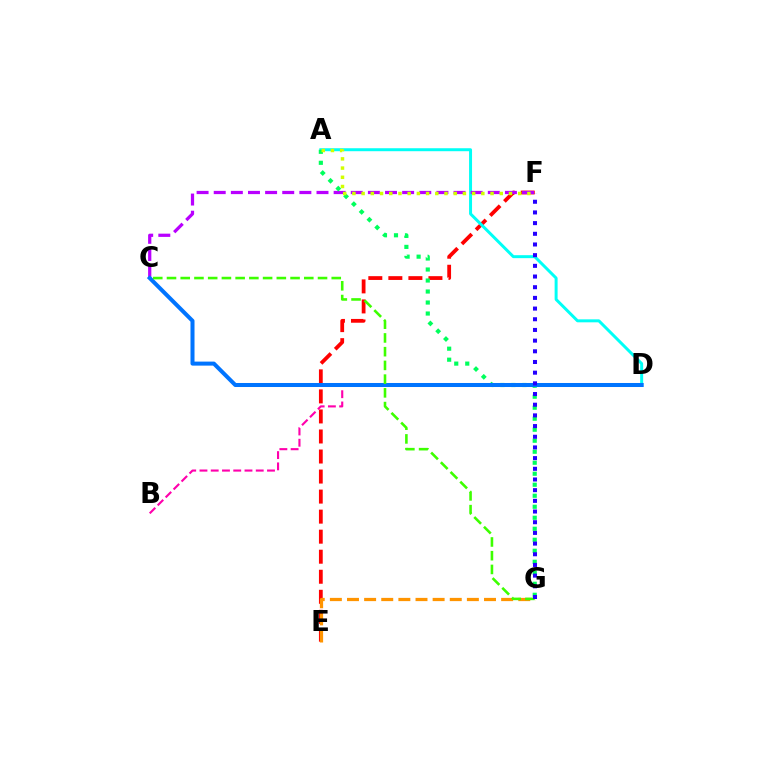{('E', 'F'): [{'color': '#ff0000', 'line_style': 'dashed', 'thickness': 2.72}], ('B', 'D'): [{'color': '#ff00ac', 'line_style': 'dashed', 'thickness': 1.53}], ('A', 'D'): [{'color': '#00fff6', 'line_style': 'solid', 'thickness': 2.14}], ('C', 'F'): [{'color': '#b900ff', 'line_style': 'dashed', 'thickness': 2.33}], ('A', 'G'): [{'color': '#00ff5c', 'line_style': 'dotted', 'thickness': 2.99}], ('C', 'D'): [{'color': '#0074ff', 'line_style': 'solid', 'thickness': 2.9}], ('E', 'G'): [{'color': '#ff9400', 'line_style': 'dashed', 'thickness': 2.33}], ('A', 'F'): [{'color': '#d1ff00', 'line_style': 'dotted', 'thickness': 2.5}], ('C', 'G'): [{'color': '#3dff00', 'line_style': 'dashed', 'thickness': 1.87}], ('F', 'G'): [{'color': '#2500ff', 'line_style': 'dotted', 'thickness': 2.9}]}